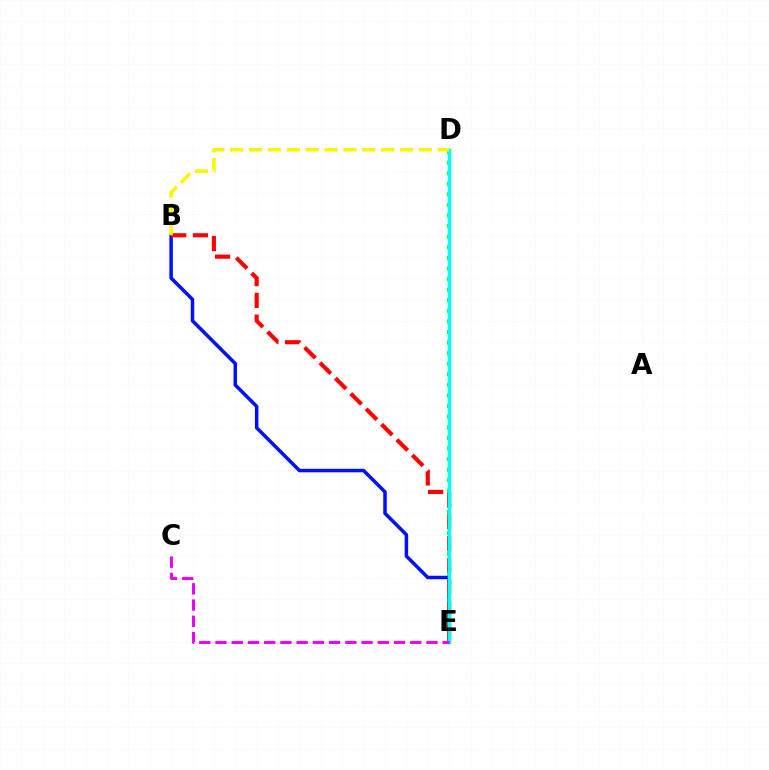{('D', 'E'): [{'color': '#08ff00', 'line_style': 'dotted', 'thickness': 2.88}, {'color': '#00fff6', 'line_style': 'solid', 'thickness': 2.51}], ('B', 'E'): [{'color': '#0010ff', 'line_style': 'solid', 'thickness': 2.52}, {'color': '#ff0000', 'line_style': 'dashed', 'thickness': 2.96}], ('C', 'E'): [{'color': '#ee00ff', 'line_style': 'dashed', 'thickness': 2.2}], ('B', 'D'): [{'color': '#fcf500', 'line_style': 'dashed', 'thickness': 2.56}]}